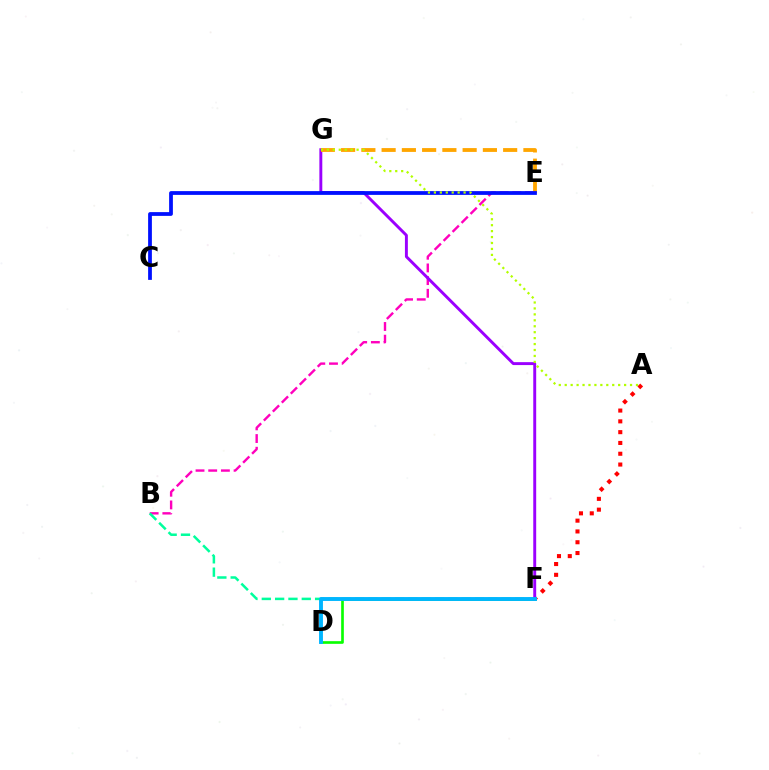{('B', 'E'): [{'color': '#ff00bd', 'line_style': 'dashed', 'thickness': 1.72}], ('D', 'F'): [{'color': '#08ff00', 'line_style': 'solid', 'thickness': 1.92}, {'color': '#00b5ff', 'line_style': 'solid', 'thickness': 2.8}], ('B', 'F'): [{'color': '#00ff9d', 'line_style': 'dashed', 'thickness': 1.81}], ('A', 'F'): [{'color': '#ff0000', 'line_style': 'dotted', 'thickness': 2.93}], ('F', 'G'): [{'color': '#9b00ff', 'line_style': 'solid', 'thickness': 2.1}], ('E', 'G'): [{'color': '#ffa500', 'line_style': 'dashed', 'thickness': 2.75}], ('C', 'E'): [{'color': '#0010ff', 'line_style': 'solid', 'thickness': 2.71}], ('A', 'G'): [{'color': '#b3ff00', 'line_style': 'dotted', 'thickness': 1.61}]}